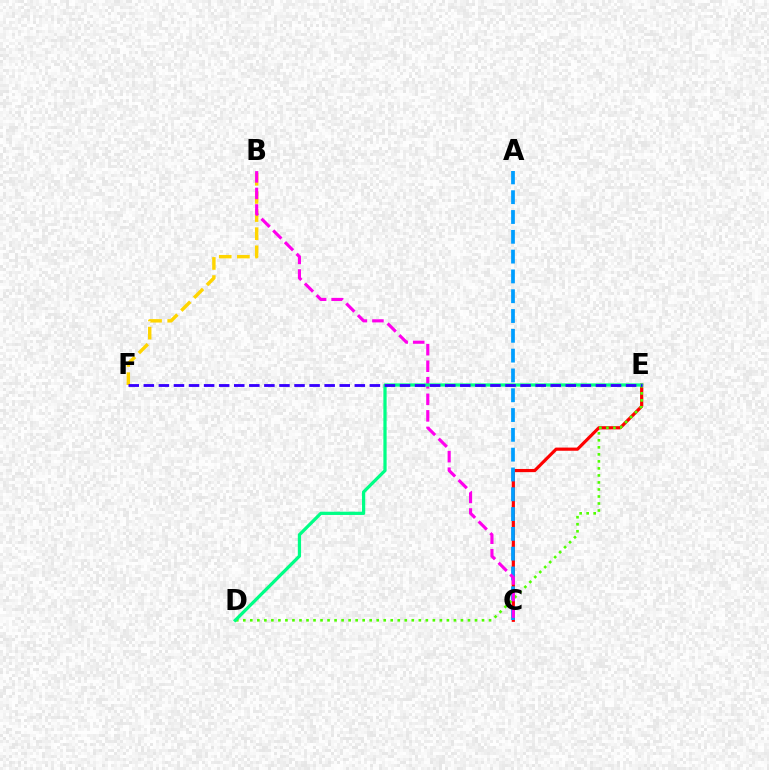{('C', 'E'): [{'color': '#ff0000', 'line_style': 'solid', 'thickness': 2.29}], ('D', 'E'): [{'color': '#4fff00', 'line_style': 'dotted', 'thickness': 1.91}, {'color': '#00ff86', 'line_style': 'solid', 'thickness': 2.34}], ('A', 'C'): [{'color': '#009eff', 'line_style': 'dashed', 'thickness': 2.69}], ('B', 'F'): [{'color': '#ffd500', 'line_style': 'dashed', 'thickness': 2.46}], ('B', 'C'): [{'color': '#ff00ed', 'line_style': 'dashed', 'thickness': 2.25}], ('E', 'F'): [{'color': '#3700ff', 'line_style': 'dashed', 'thickness': 2.05}]}